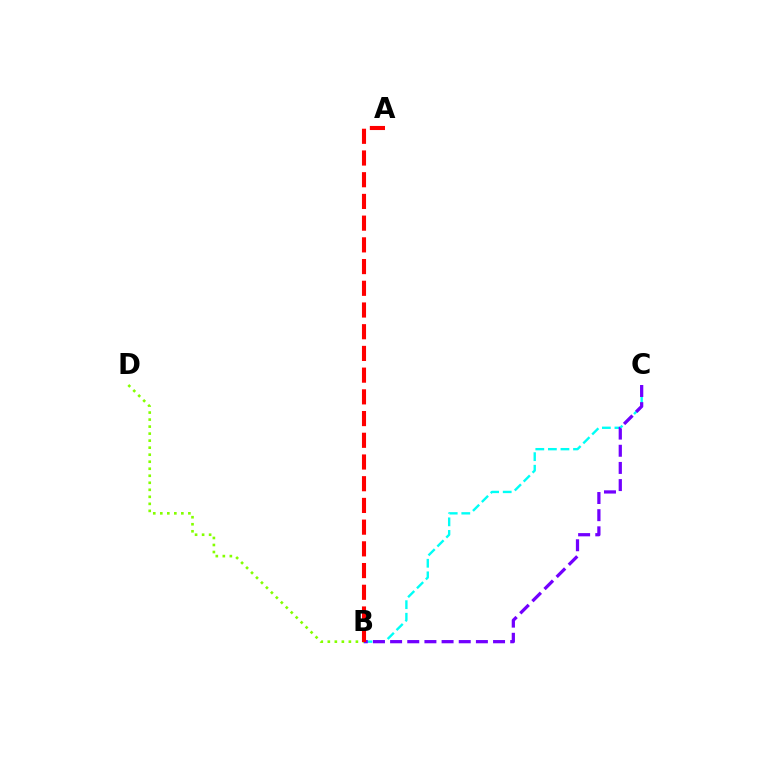{('B', 'C'): [{'color': '#00fff6', 'line_style': 'dashed', 'thickness': 1.71}, {'color': '#7200ff', 'line_style': 'dashed', 'thickness': 2.33}], ('B', 'D'): [{'color': '#84ff00', 'line_style': 'dotted', 'thickness': 1.91}], ('A', 'B'): [{'color': '#ff0000', 'line_style': 'dashed', 'thickness': 2.95}]}